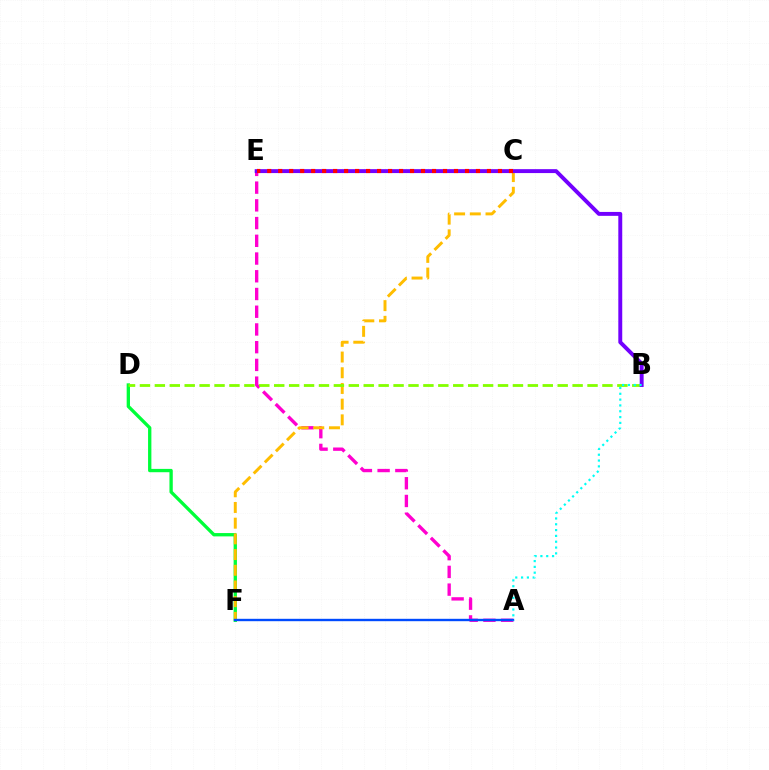{('D', 'F'): [{'color': '#00ff39', 'line_style': 'solid', 'thickness': 2.39}], ('A', 'E'): [{'color': '#ff00cf', 'line_style': 'dashed', 'thickness': 2.41}], ('C', 'F'): [{'color': '#ffbd00', 'line_style': 'dashed', 'thickness': 2.13}], ('A', 'F'): [{'color': '#004bff', 'line_style': 'solid', 'thickness': 1.72}], ('B', 'D'): [{'color': '#84ff00', 'line_style': 'dashed', 'thickness': 2.03}], ('B', 'E'): [{'color': '#7200ff', 'line_style': 'solid', 'thickness': 2.82}], ('C', 'E'): [{'color': '#ff0000', 'line_style': 'dotted', 'thickness': 2.98}], ('A', 'B'): [{'color': '#00fff6', 'line_style': 'dotted', 'thickness': 1.58}]}